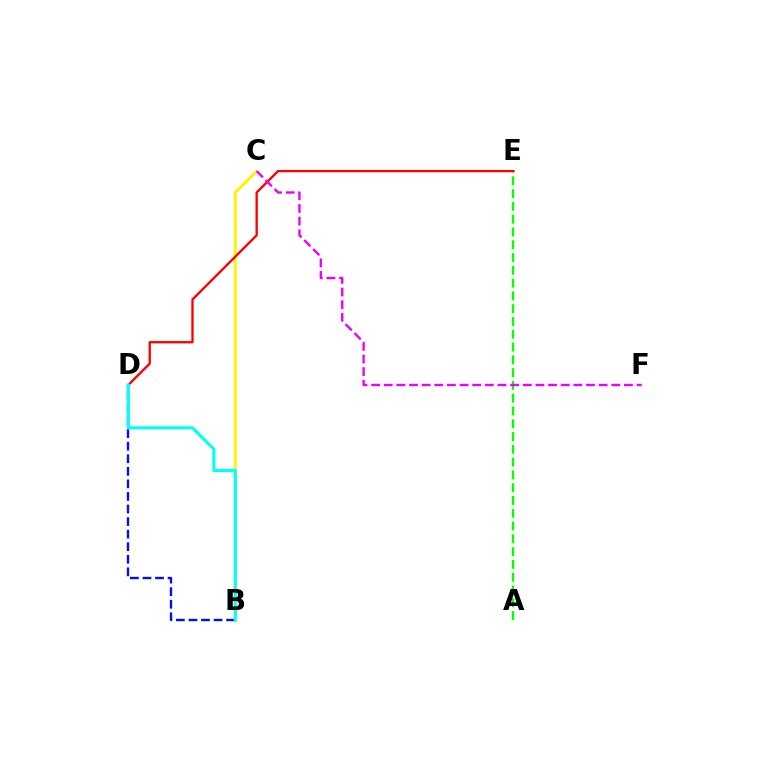{('A', 'E'): [{'color': '#08ff00', 'line_style': 'dashed', 'thickness': 1.74}], ('B', 'C'): [{'color': '#fcf500', 'line_style': 'solid', 'thickness': 2.08}], ('D', 'E'): [{'color': '#ff0000', 'line_style': 'solid', 'thickness': 1.67}], ('B', 'D'): [{'color': '#0010ff', 'line_style': 'dashed', 'thickness': 1.71}, {'color': '#00fff6', 'line_style': 'solid', 'thickness': 2.21}], ('C', 'F'): [{'color': '#ee00ff', 'line_style': 'dashed', 'thickness': 1.72}]}